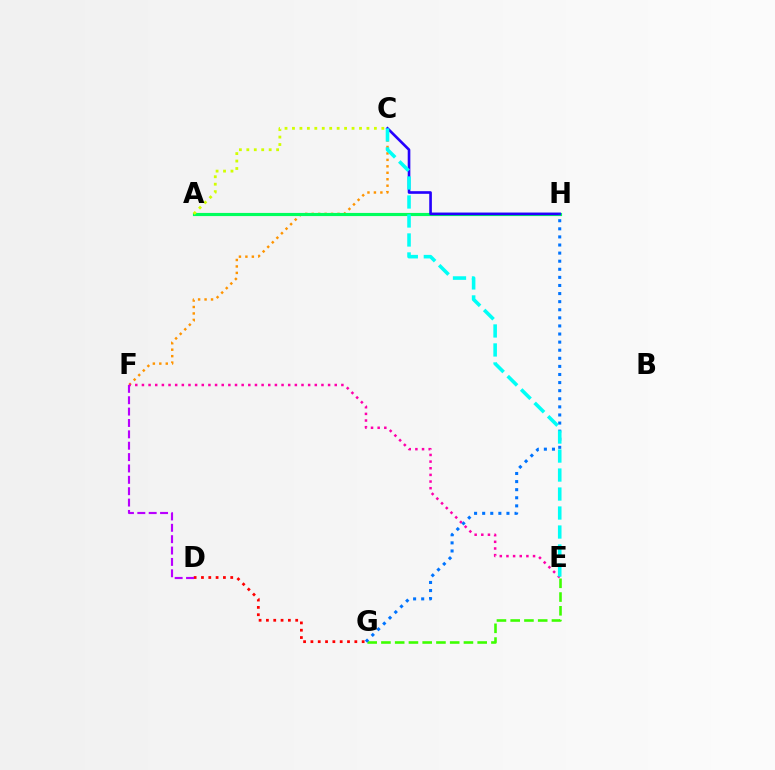{('C', 'F'): [{'color': '#ff9400', 'line_style': 'dotted', 'thickness': 1.75}], ('E', 'F'): [{'color': '#ff00ac', 'line_style': 'dotted', 'thickness': 1.81}], ('A', 'H'): [{'color': '#00ff5c', 'line_style': 'solid', 'thickness': 2.26}], ('E', 'G'): [{'color': '#3dff00', 'line_style': 'dashed', 'thickness': 1.87}], ('D', 'G'): [{'color': '#ff0000', 'line_style': 'dotted', 'thickness': 1.99}], ('C', 'H'): [{'color': '#2500ff', 'line_style': 'solid', 'thickness': 1.9}], ('D', 'F'): [{'color': '#b900ff', 'line_style': 'dashed', 'thickness': 1.54}], ('G', 'H'): [{'color': '#0074ff', 'line_style': 'dotted', 'thickness': 2.2}], ('C', 'E'): [{'color': '#00fff6', 'line_style': 'dashed', 'thickness': 2.58}], ('A', 'C'): [{'color': '#d1ff00', 'line_style': 'dotted', 'thickness': 2.02}]}